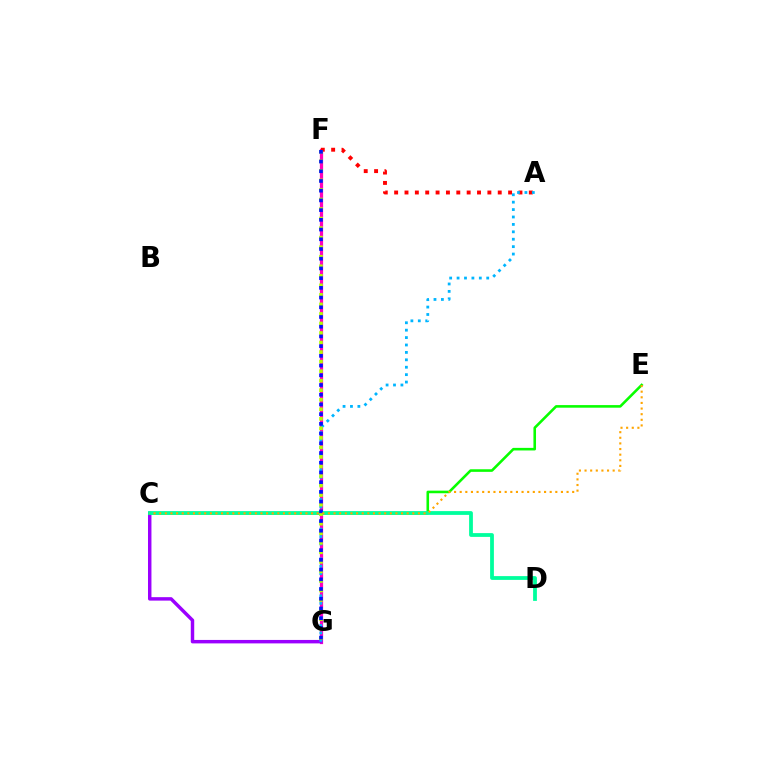{('F', 'G'): [{'color': '#ff00bd', 'line_style': 'solid', 'thickness': 2.32}, {'color': '#b3ff00', 'line_style': 'dotted', 'thickness': 2.59}, {'color': '#0010ff', 'line_style': 'dotted', 'thickness': 2.64}], ('C', 'G'): [{'color': '#9b00ff', 'line_style': 'solid', 'thickness': 2.48}], ('A', 'F'): [{'color': '#ff0000', 'line_style': 'dotted', 'thickness': 2.81}], ('C', 'E'): [{'color': '#08ff00', 'line_style': 'solid', 'thickness': 1.86}, {'color': '#ffa500', 'line_style': 'dotted', 'thickness': 1.53}], ('C', 'D'): [{'color': '#00ff9d', 'line_style': 'solid', 'thickness': 2.72}], ('A', 'G'): [{'color': '#00b5ff', 'line_style': 'dotted', 'thickness': 2.01}]}